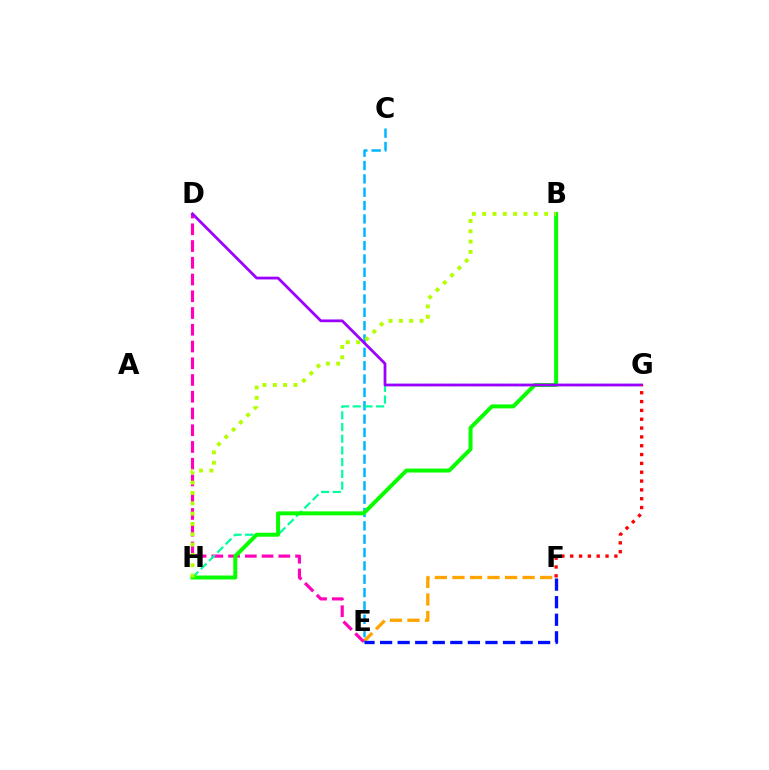{('E', 'F'): [{'color': '#ffa500', 'line_style': 'dashed', 'thickness': 2.38}, {'color': '#0010ff', 'line_style': 'dashed', 'thickness': 2.39}], ('C', 'E'): [{'color': '#00b5ff', 'line_style': 'dashed', 'thickness': 1.81}], ('D', 'E'): [{'color': '#ff00bd', 'line_style': 'dashed', 'thickness': 2.27}], ('G', 'H'): [{'color': '#00ff9d', 'line_style': 'dashed', 'thickness': 1.59}], ('B', 'H'): [{'color': '#08ff00', 'line_style': 'solid', 'thickness': 2.86}, {'color': '#b3ff00', 'line_style': 'dotted', 'thickness': 2.81}], ('D', 'G'): [{'color': '#9b00ff', 'line_style': 'solid', 'thickness': 1.99}], ('F', 'G'): [{'color': '#ff0000', 'line_style': 'dotted', 'thickness': 2.4}]}